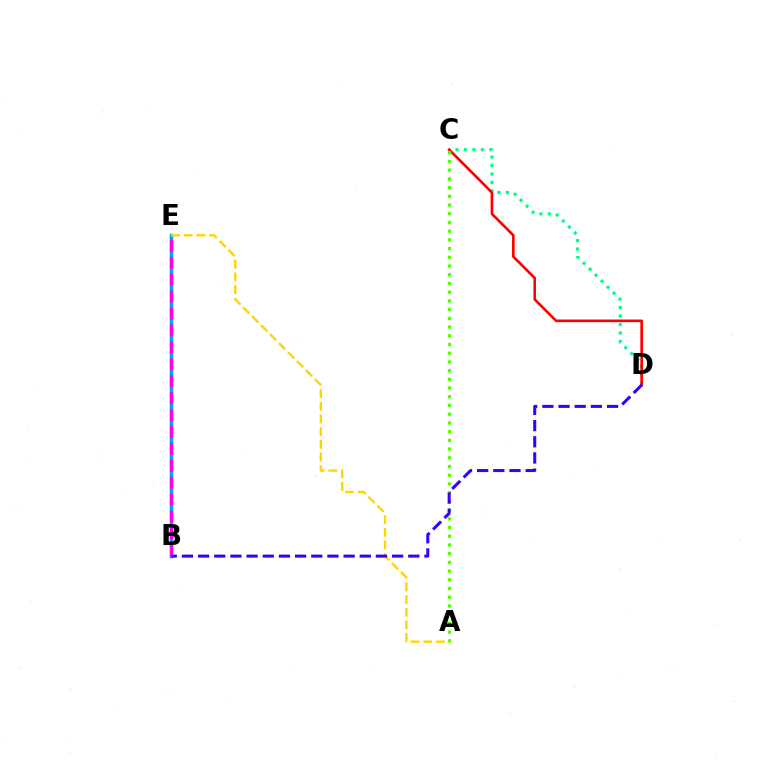{('C', 'D'): [{'color': '#00ff86', 'line_style': 'dotted', 'thickness': 2.3}, {'color': '#ff0000', 'line_style': 'solid', 'thickness': 1.9}], ('B', 'E'): [{'color': '#009eff', 'line_style': 'solid', 'thickness': 2.5}, {'color': '#ff00ed', 'line_style': 'dashed', 'thickness': 2.3}], ('A', 'C'): [{'color': '#4fff00', 'line_style': 'dotted', 'thickness': 2.37}], ('A', 'E'): [{'color': '#ffd500', 'line_style': 'dashed', 'thickness': 1.72}], ('B', 'D'): [{'color': '#3700ff', 'line_style': 'dashed', 'thickness': 2.2}]}